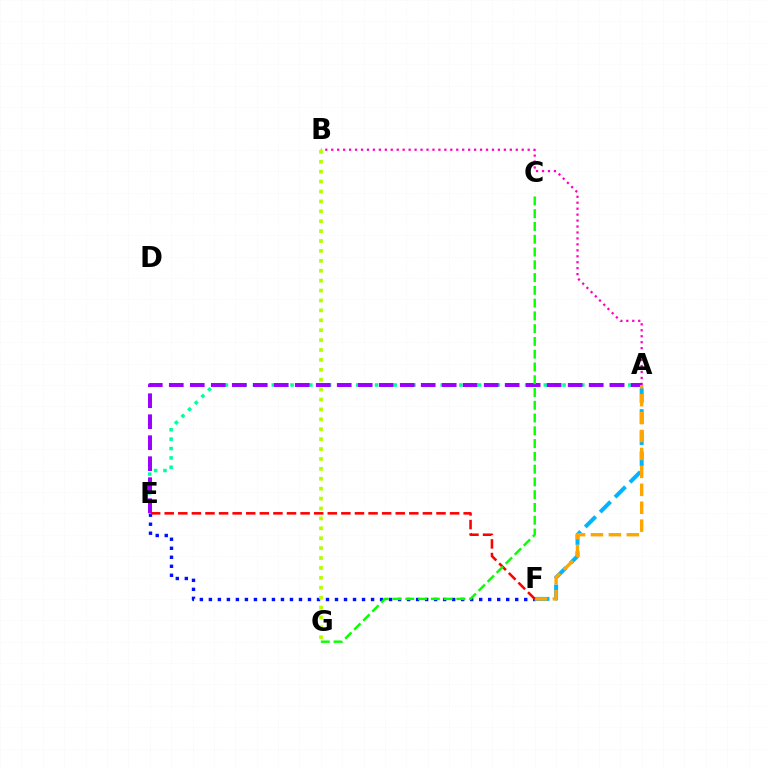{('E', 'F'): [{'color': '#0010ff', 'line_style': 'dotted', 'thickness': 2.45}, {'color': '#ff0000', 'line_style': 'dashed', 'thickness': 1.85}], ('A', 'E'): [{'color': '#00ff9d', 'line_style': 'dotted', 'thickness': 2.55}, {'color': '#9b00ff', 'line_style': 'dashed', 'thickness': 2.85}], ('A', 'B'): [{'color': '#ff00bd', 'line_style': 'dotted', 'thickness': 1.62}], ('A', 'F'): [{'color': '#00b5ff', 'line_style': 'dashed', 'thickness': 2.86}, {'color': '#ffa500', 'line_style': 'dashed', 'thickness': 2.44}], ('C', 'G'): [{'color': '#08ff00', 'line_style': 'dashed', 'thickness': 1.74}], ('B', 'G'): [{'color': '#b3ff00', 'line_style': 'dotted', 'thickness': 2.69}]}